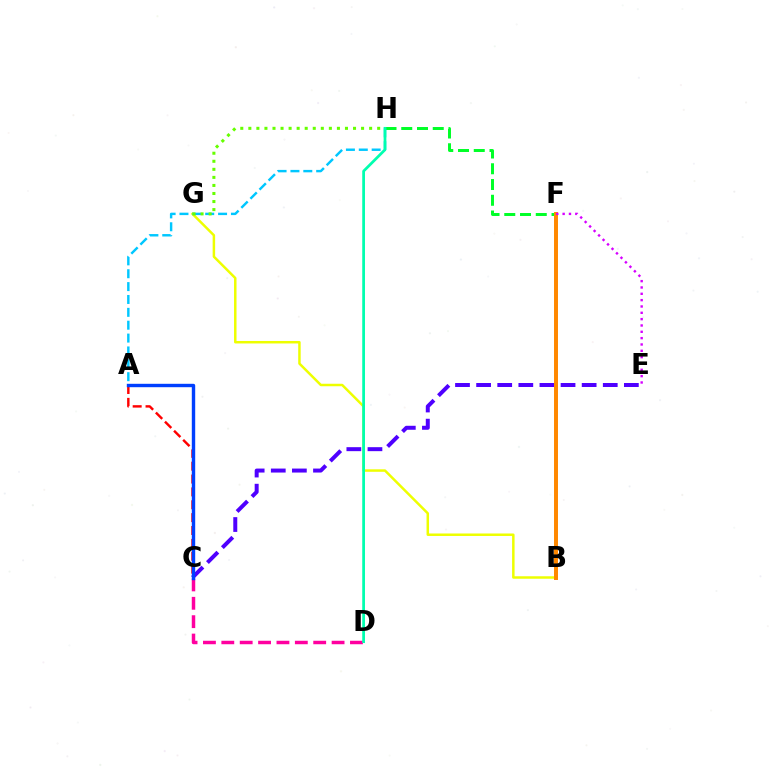{('F', 'H'): [{'color': '#00ff27', 'line_style': 'dashed', 'thickness': 2.14}], ('B', 'G'): [{'color': '#eeff00', 'line_style': 'solid', 'thickness': 1.79}], ('A', 'H'): [{'color': '#00c7ff', 'line_style': 'dashed', 'thickness': 1.75}], ('C', 'D'): [{'color': '#ff00a0', 'line_style': 'dashed', 'thickness': 2.5}], ('G', 'H'): [{'color': '#66ff00', 'line_style': 'dotted', 'thickness': 2.19}], ('A', 'C'): [{'color': '#ff0000', 'line_style': 'dashed', 'thickness': 1.75}, {'color': '#003fff', 'line_style': 'solid', 'thickness': 2.45}], ('C', 'E'): [{'color': '#4f00ff', 'line_style': 'dashed', 'thickness': 2.87}], ('D', 'H'): [{'color': '#00ffaf', 'line_style': 'solid', 'thickness': 1.98}], ('B', 'F'): [{'color': '#ff8800', 'line_style': 'solid', 'thickness': 2.85}], ('E', 'F'): [{'color': '#d600ff', 'line_style': 'dotted', 'thickness': 1.72}]}